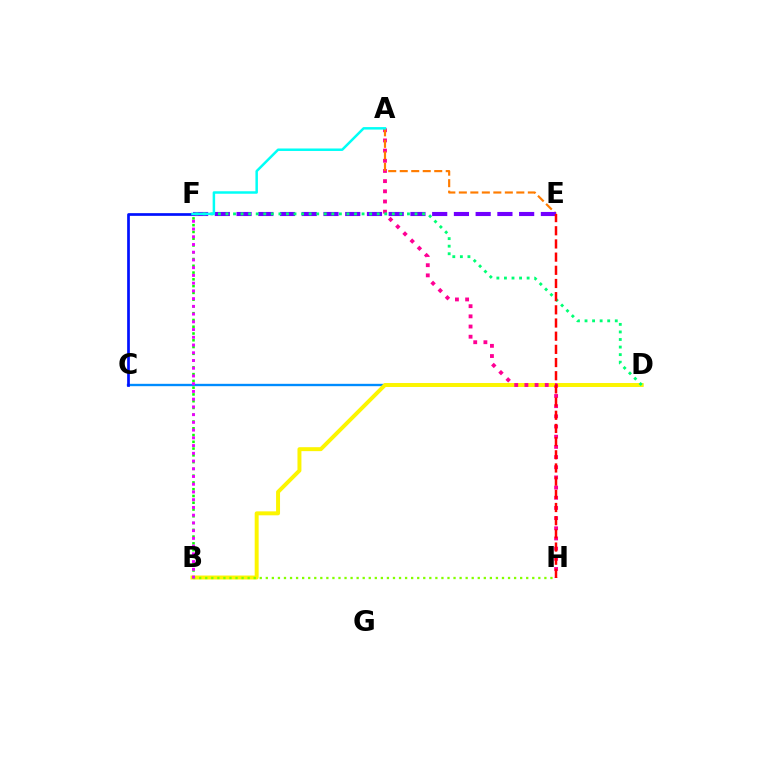{('C', 'D'): [{'color': '#008cff', 'line_style': 'solid', 'thickness': 1.7}], ('B', 'D'): [{'color': '#fcf500', 'line_style': 'solid', 'thickness': 2.84}], ('A', 'H'): [{'color': '#ff0094', 'line_style': 'dotted', 'thickness': 2.77}], ('C', 'F'): [{'color': '#0010ff', 'line_style': 'solid', 'thickness': 1.94}], ('A', 'E'): [{'color': '#ff7c00', 'line_style': 'dashed', 'thickness': 1.56}], ('E', 'F'): [{'color': '#7200ff', 'line_style': 'dashed', 'thickness': 2.95}], ('B', 'F'): [{'color': '#08ff00', 'line_style': 'dotted', 'thickness': 1.84}, {'color': '#ee00ff', 'line_style': 'dotted', 'thickness': 2.1}], ('B', 'H'): [{'color': '#84ff00', 'line_style': 'dotted', 'thickness': 1.65}], ('D', 'F'): [{'color': '#00ff74', 'line_style': 'dotted', 'thickness': 2.05}], ('A', 'F'): [{'color': '#00fff6', 'line_style': 'solid', 'thickness': 1.79}], ('E', 'H'): [{'color': '#ff0000', 'line_style': 'dashed', 'thickness': 1.79}]}